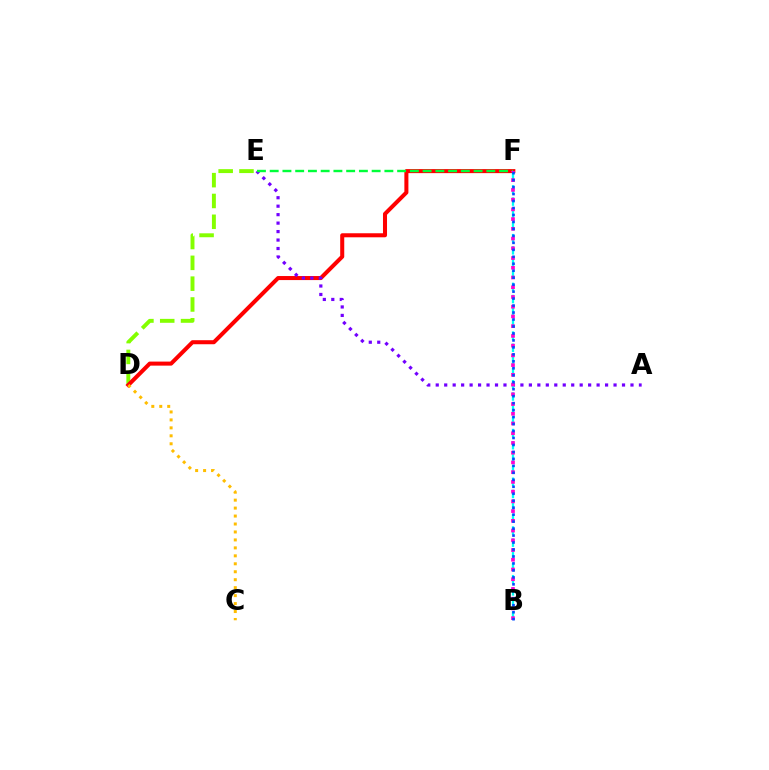{('D', 'E'): [{'color': '#84ff00', 'line_style': 'dashed', 'thickness': 2.83}], ('D', 'F'): [{'color': '#ff0000', 'line_style': 'solid', 'thickness': 2.91}], ('A', 'E'): [{'color': '#7200ff', 'line_style': 'dotted', 'thickness': 2.3}], ('E', 'F'): [{'color': '#00ff39', 'line_style': 'dashed', 'thickness': 1.73}], ('B', 'F'): [{'color': '#00fff6', 'line_style': 'dashed', 'thickness': 1.65}, {'color': '#ff00cf', 'line_style': 'dotted', 'thickness': 2.64}, {'color': '#004bff', 'line_style': 'dotted', 'thickness': 1.89}], ('C', 'D'): [{'color': '#ffbd00', 'line_style': 'dotted', 'thickness': 2.16}]}